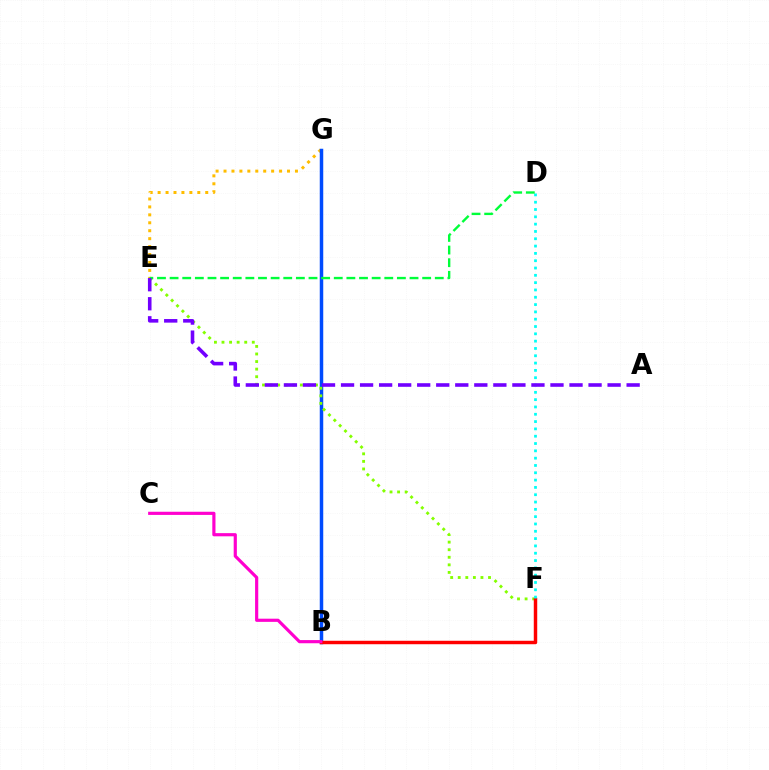{('E', 'G'): [{'color': '#ffbd00', 'line_style': 'dotted', 'thickness': 2.16}], ('B', 'G'): [{'color': '#004bff', 'line_style': 'solid', 'thickness': 2.51}], ('E', 'F'): [{'color': '#84ff00', 'line_style': 'dotted', 'thickness': 2.06}], ('B', 'F'): [{'color': '#ff0000', 'line_style': 'solid', 'thickness': 2.49}], ('D', 'F'): [{'color': '#00fff6', 'line_style': 'dotted', 'thickness': 1.99}], ('D', 'E'): [{'color': '#00ff39', 'line_style': 'dashed', 'thickness': 1.72}], ('A', 'E'): [{'color': '#7200ff', 'line_style': 'dashed', 'thickness': 2.59}], ('B', 'C'): [{'color': '#ff00cf', 'line_style': 'solid', 'thickness': 2.28}]}